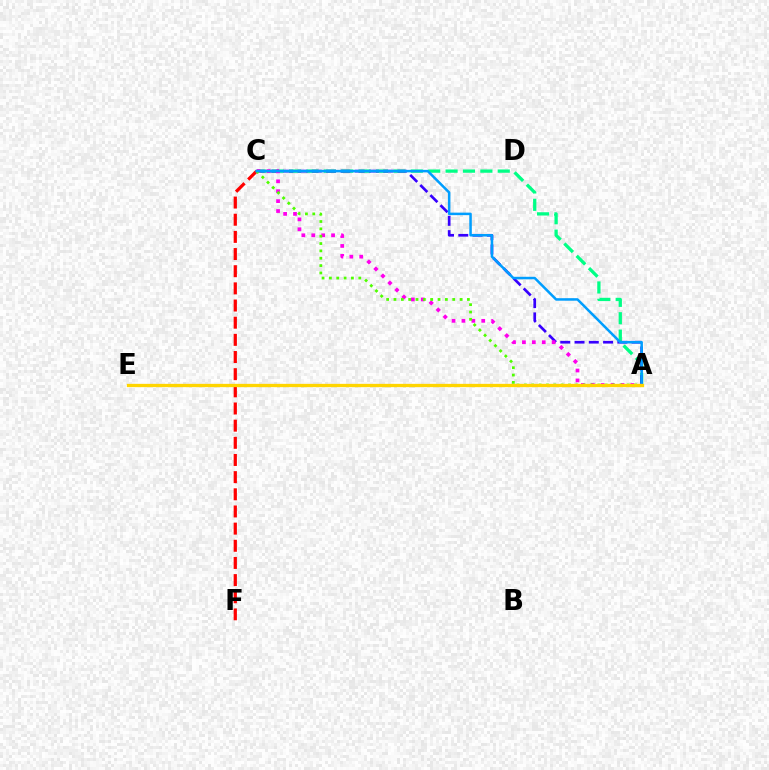{('A', 'C'): [{'color': '#00ff86', 'line_style': 'dashed', 'thickness': 2.36}, {'color': '#3700ff', 'line_style': 'dashed', 'thickness': 1.94}, {'color': '#ff00ed', 'line_style': 'dotted', 'thickness': 2.69}, {'color': '#4fff00', 'line_style': 'dotted', 'thickness': 2.0}, {'color': '#009eff', 'line_style': 'solid', 'thickness': 1.82}], ('C', 'F'): [{'color': '#ff0000', 'line_style': 'dashed', 'thickness': 2.33}], ('A', 'E'): [{'color': '#ffd500', 'line_style': 'solid', 'thickness': 2.38}]}